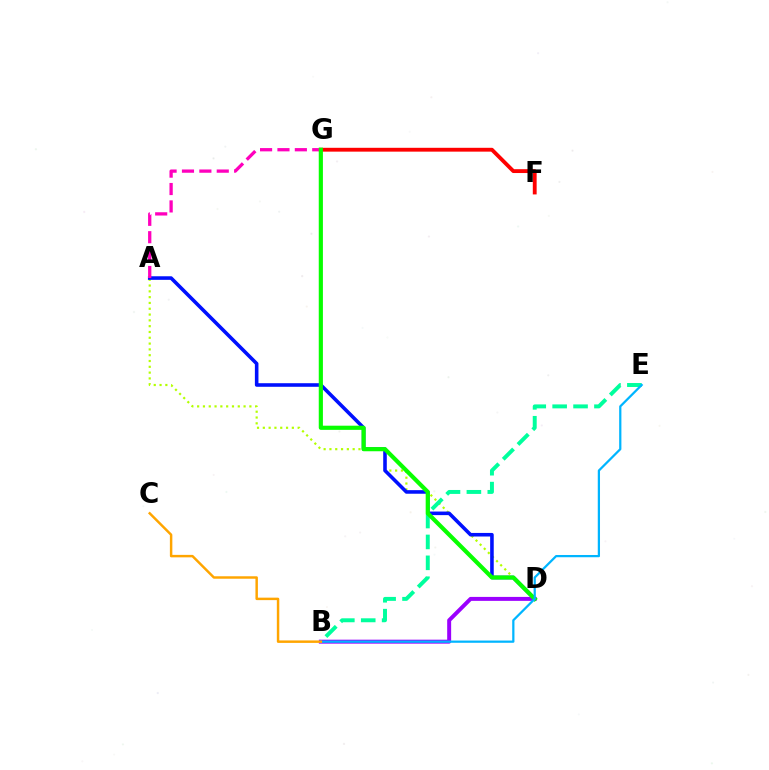{('A', 'D'): [{'color': '#b3ff00', 'line_style': 'dotted', 'thickness': 1.58}, {'color': '#0010ff', 'line_style': 'solid', 'thickness': 2.58}], ('F', 'G'): [{'color': '#ff0000', 'line_style': 'solid', 'thickness': 2.76}], ('B', 'E'): [{'color': '#00ff9d', 'line_style': 'dashed', 'thickness': 2.84}, {'color': '#00b5ff', 'line_style': 'solid', 'thickness': 1.61}], ('A', 'G'): [{'color': '#ff00bd', 'line_style': 'dashed', 'thickness': 2.36}], ('B', 'D'): [{'color': '#9b00ff', 'line_style': 'solid', 'thickness': 2.85}], ('D', 'G'): [{'color': '#08ff00', 'line_style': 'solid', 'thickness': 3.0}], ('B', 'C'): [{'color': '#ffa500', 'line_style': 'solid', 'thickness': 1.77}]}